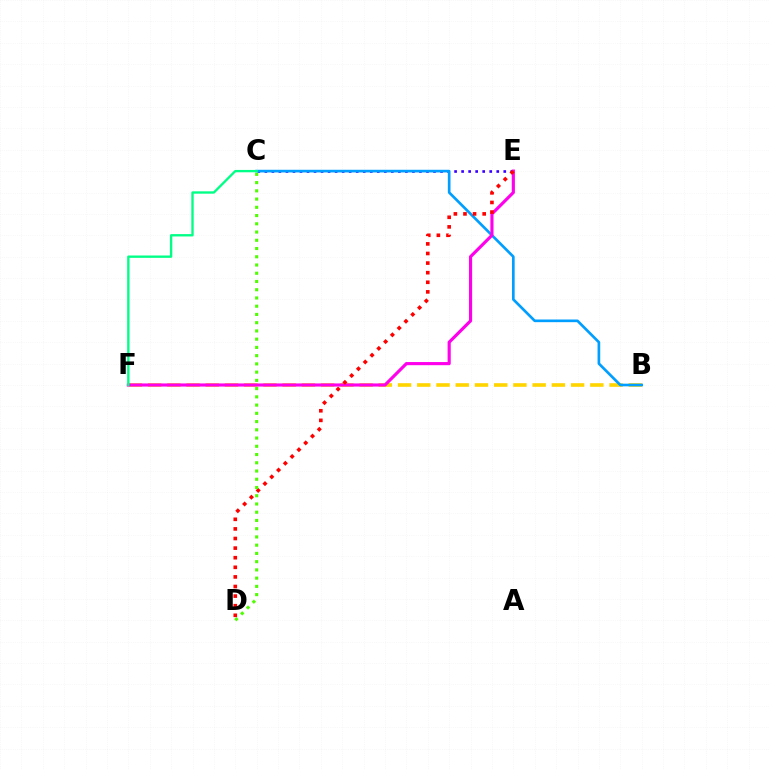{('C', 'E'): [{'color': '#3700ff', 'line_style': 'dotted', 'thickness': 1.91}], ('B', 'F'): [{'color': '#ffd500', 'line_style': 'dashed', 'thickness': 2.61}], ('B', 'C'): [{'color': '#009eff', 'line_style': 'solid', 'thickness': 1.92}], ('E', 'F'): [{'color': '#ff00ed', 'line_style': 'solid', 'thickness': 2.26}], ('D', 'E'): [{'color': '#ff0000', 'line_style': 'dotted', 'thickness': 2.61}], ('C', 'D'): [{'color': '#4fff00', 'line_style': 'dotted', 'thickness': 2.24}], ('C', 'F'): [{'color': '#00ff86', 'line_style': 'solid', 'thickness': 1.69}]}